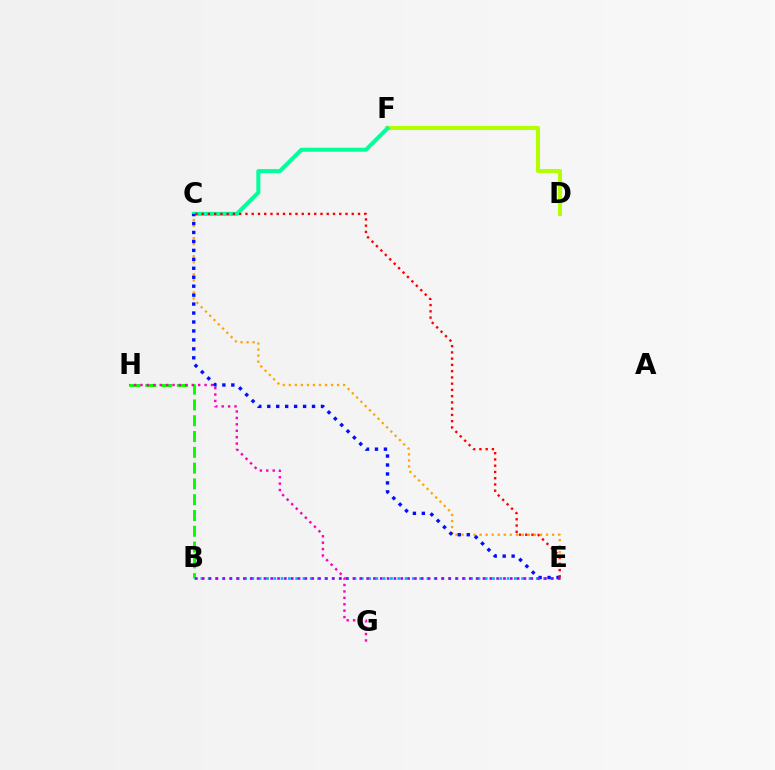{('B', 'H'): [{'color': '#08ff00', 'line_style': 'dashed', 'thickness': 2.14}], ('C', 'E'): [{'color': '#ffa500', 'line_style': 'dotted', 'thickness': 1.64}, {'color': '#0010ff', 'line_style': 'dotted', 'thickness': 2.43}, {'color': '#ff0000', 'line_style': 'dotted', 'thickness': 1.7}], ('G', 'H'): [{'color': '#ff00bd', 'line_style': 'dotted', 'thickness': 1.74}], ('D', 'F'): [{'color': '#b3ff00', 'line_style': 'solid', 'thickness': 2.91}], ('C', 'F'): [{'color': '#00ff9d', 'line_style': 'solid', 'thickness': 2.89}], ('B', 'E'): [{'color': '#00b5ff', 'line_style': 'dotted', 'thickness': 1.98}, {'color': '#9b00ff', 'line_style': 'dotted', 'thickness': 1.86}]}